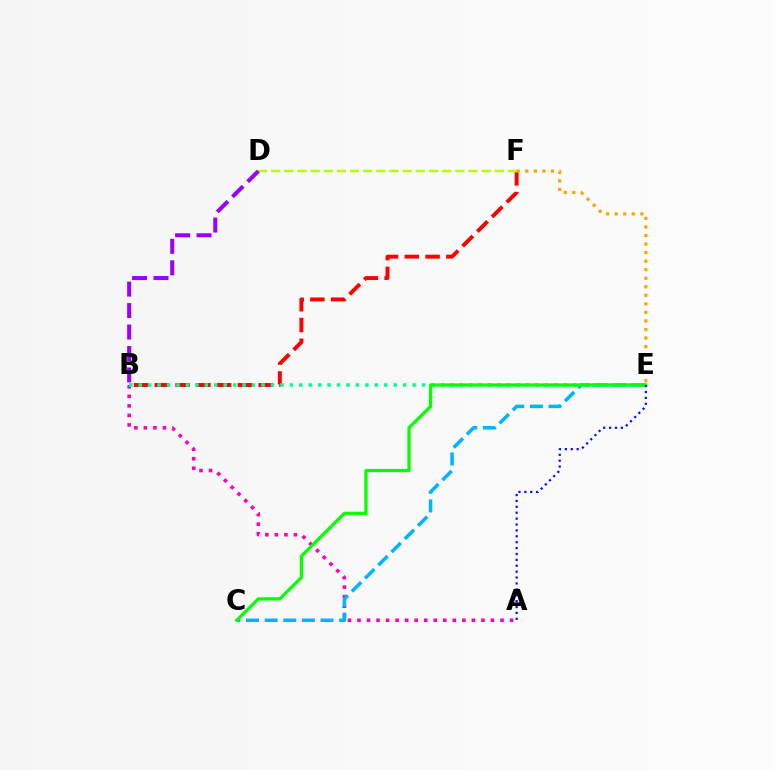{('A', 'B'): [{'color': '#ff00bd', 'line_style': 'dotted', 'thickness': 2.59}], ('B', 'F'): [{'color': '#ff0000', 'line_style': 'dashed', 'thickness': 2.82}], ('C', 'E'): [{'color': '#00b5ff', 'line_style': 'dashed', 'thickness': 2.53}, {'color': '#08ff00', 'line_style': 'solid', 'thickness': 2.34}], ('B', 'E'): [{'color': '#00ff9d', 'line_style': 'dotted', 'thickness': 2.57}], ('D', 'F'): [{'color': '#b3ff00', 'line_style': 'dashed', 'thickness': 1.79}], ('E', 'F'): [{'color': '#ffa500', 'line_style': 'dotted', 'thickness': 2.32}], ('B', 'D'): [{'color': '#9b00ff', 'line_style': 'dashed', 'thickness': 2.91}], ('A', 'E'): [{'color': '#0010ff', 'line_style': 'dotted', 'thickness': 1.6}]}